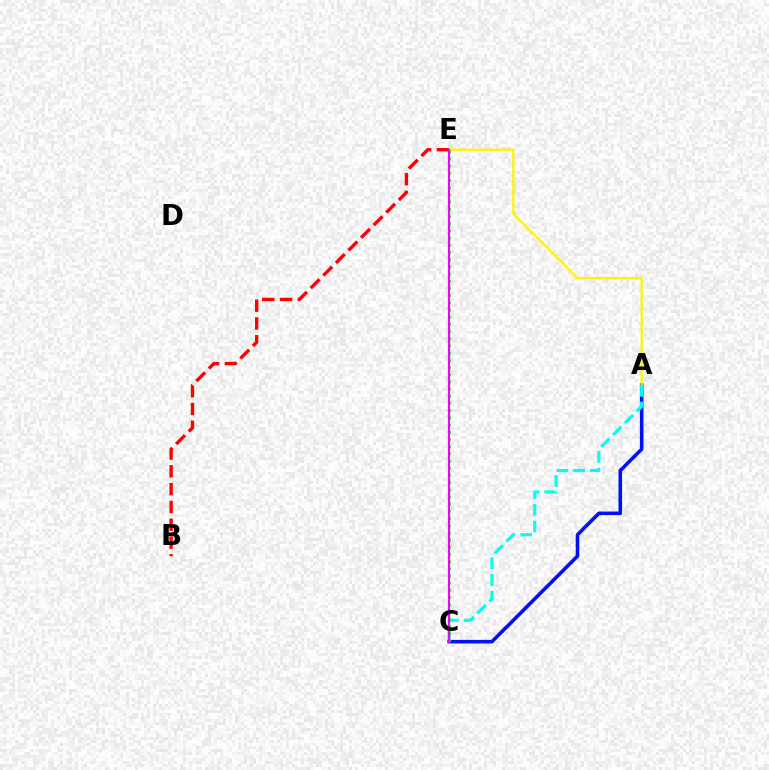{('A', 'C'): [{'color': '#0010ff', 'line_style': 'solid', 'thickness': 2.57}, {'color': '#00fff6', 'line_style': 'dashed', 'thickness': 2.27}], ('A', 'E'): [{'color': '#fcf500', 'line_style': 'solid', 'thickness': 1.61}], ('B', 'E'): [{'color': '#ff0000', 'line_style': 'dashed', 'thickness': 2.42}], ('C', 'E'): [{'color': '#08ff00', 'line_style': 'dotted', 'thickness': 1.95}, {'color': '#ee00ff', 'line_style': 'solid', 'thickness': 1.58}]}